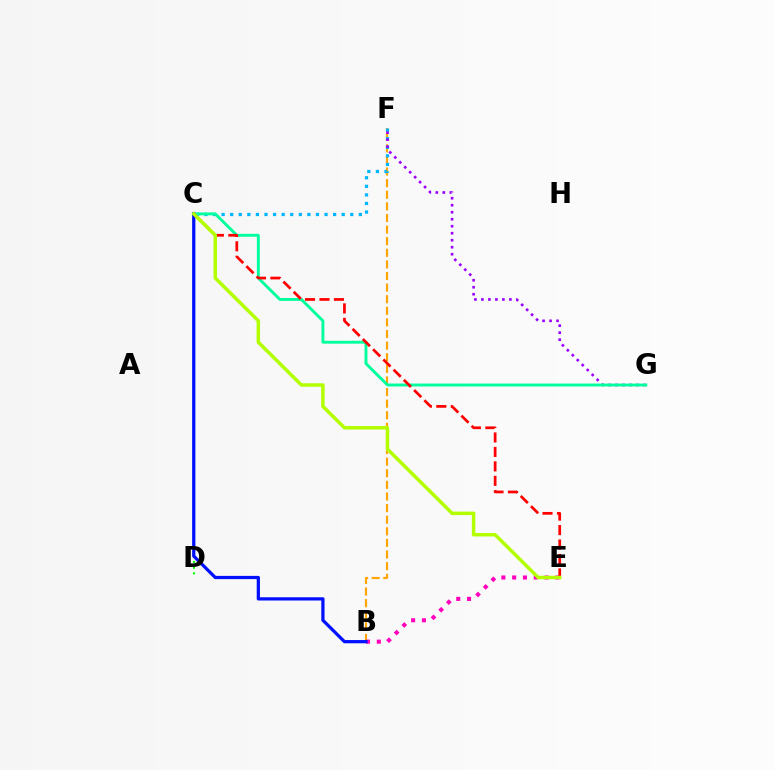{('C', 'D'): [{'color': '#08ff00', 'line_style': 'dotted', 'thickness': 1.55}], ('B', 'F'): [{'color': '#ffa500', 'line_style': 'dashed', 'thickness': 1.58}], ('C', 'F'): [{'color': '#00b5ff', 'line_style': 'dotted', 'thickness': 2.33}], ('B', 'E'): [{'color': '#ff00bd', 'line_style': 'dotted', 'thickness': 2.93}], ('F', 'G'): [{'color': '#9b00ff', 'line_style': 'dotted', 'thickness': 1.9}], ('C', 'G'): [{'color': '#00ff9d', 'line_style': 'solid', 'thickness': 2.09}], ('C', 'E'): [{'color': '#ff0000', 'line_style': 'dashed', 'thickness': 1.96}, {'color': '#b3ff00', 'line_style': 'solid', 'thickness': 2.51}], ('B', 'C'): [{'color': '#0010ff', 'line_style': 'solid', 'thickness': 2.33}]}